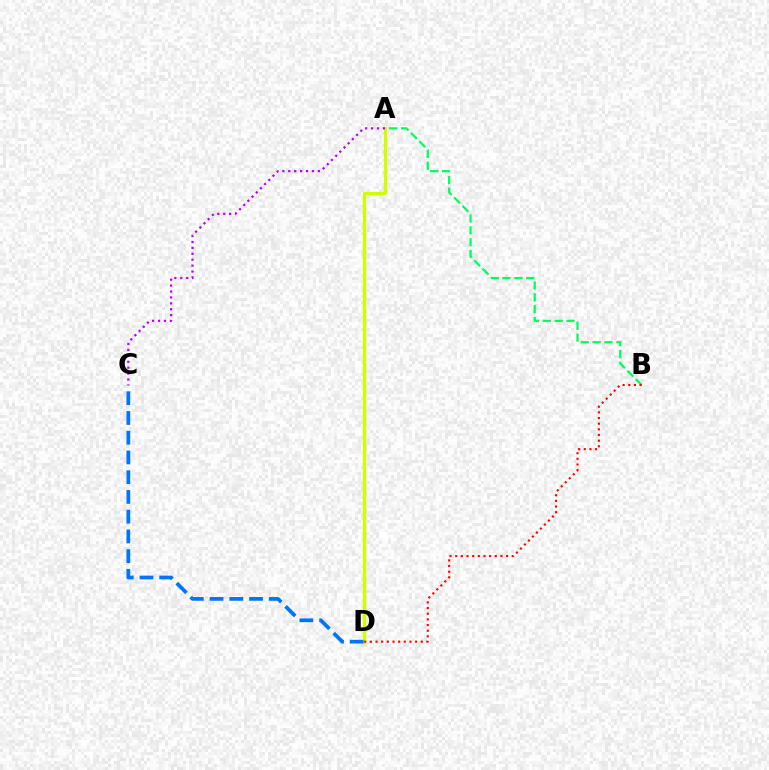{('A', 'B'): [{'color': '#00ff5c', 'line_style': 'dashed', 'thickness': 1.61}], ('A', 'D'): [{'color': '#d1ff00', 'line_style': 'solid', 'thickness': 2.42}], ('C', 'D'): [{'color': '#0074ff', 'line_style': 'dashed', 'thickness': 2.68}], ('A', 'C'): [{'color': '#b900ff', 'line_style': 'dotted', 'thickness': 1.61}], ('B', 'D'): [{'color': '#ff0000', 'line_style': 'dotted', 'thickness': 1.54}]}